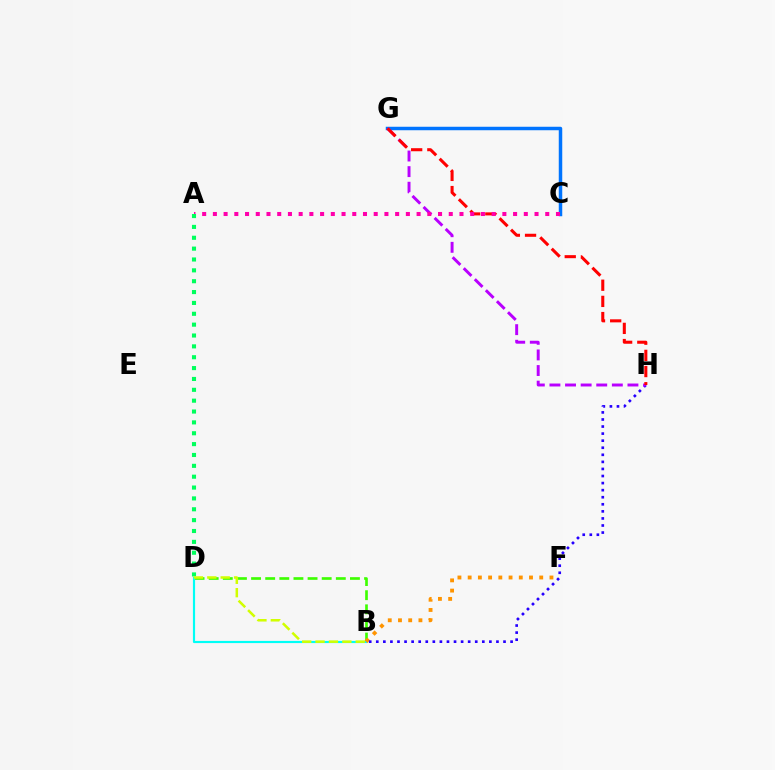{('B', 'D'): [{'color': '#3dff00', 'line_style': 'dashed', 'thickness': 1.92}, {'color': '#00fff6', 'line_style': 'solid', 'thickness': 1.56}, {'color': '#d1ff00', 'line_style': 'dashed', 'thickness': 1.82}], ('B', 'F'): [{'color': '#ff9400', 'line_style': 'dotted', 'thickness': 2.78}], ('B', 'H'): [{'color': '#2500ff', 'line_style': 'dotted', 'thickness': 1.92}], ('C', 'G'): [{'color': '#0074ff', 'line_style': 'solid', 'thickness': 2.5}], ('G', 'H'): [{'color': '#b900ff', 'line_style': 'dashed', 'thickness': 2.12}, {'color': '#ff0000', 'line_style': 'dashed', 'thickness': 2.2}], ('A', 'C'): [{'color': '#ff00ac', 'line_style': 'dotted', 'thickness': 2.91}], ('A', 'D'): [{'color': '#00ff5c', 'line_style': 'dotted', 'thickness': 2.95}]}